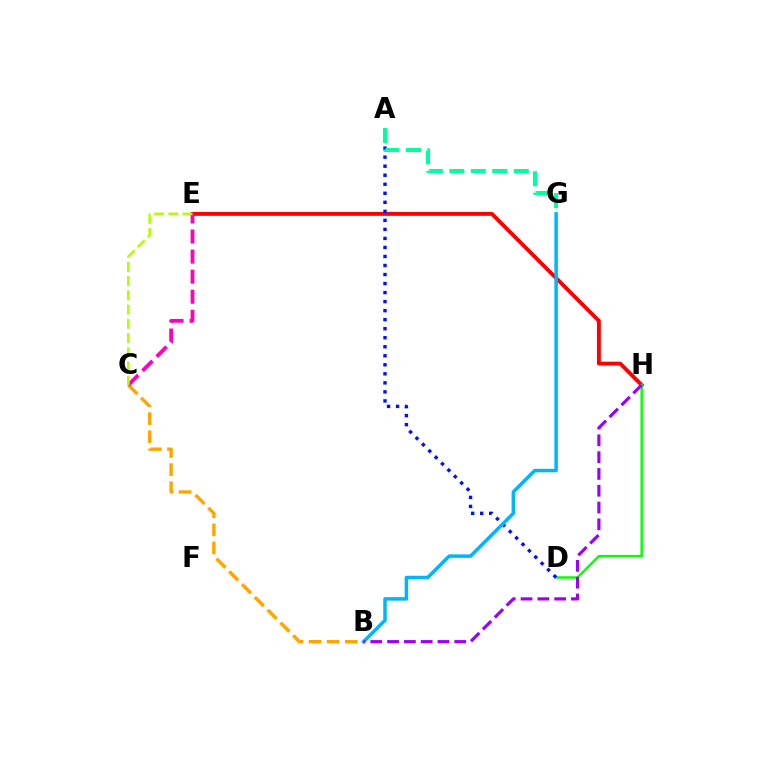{('E', 'H'): [{'color': '#ff0000', 'line_style': 'solid', 'thickness': 2.79}], ('B', 'C'): [{'color': '#ffa500', 'line_style': 'dashed', 'thickness': 2.46}], ('C', 'E'): [{'color': '#ff00bd', 'line_style': 'dashed', 'thickness': 2.73}, {'color': '#b3ff00', 'line_style': 'dashed', 'thickness': 1.93}], ('D', 'H'): [{'color': '#08ff00', 'line_style': 'solid', 'thickness': 1.77}], ('A', 'D'): [{'color': '#0010ff', 'line_style': 'dotted', 'thickness': 2.45}], ('B', 'G'): [{'color': '#00b5ff', 'line_style': 'solid', 'thickness': 2.52}], ('B', 'H'): [{'color': '#9b00ff', 'line_style': 'dashed', 'thickness': 2.28}], ('A', 'G'): [{'color': '#00ff9d', 'line_style': 'dashed', 'thickness': 2.92}]}